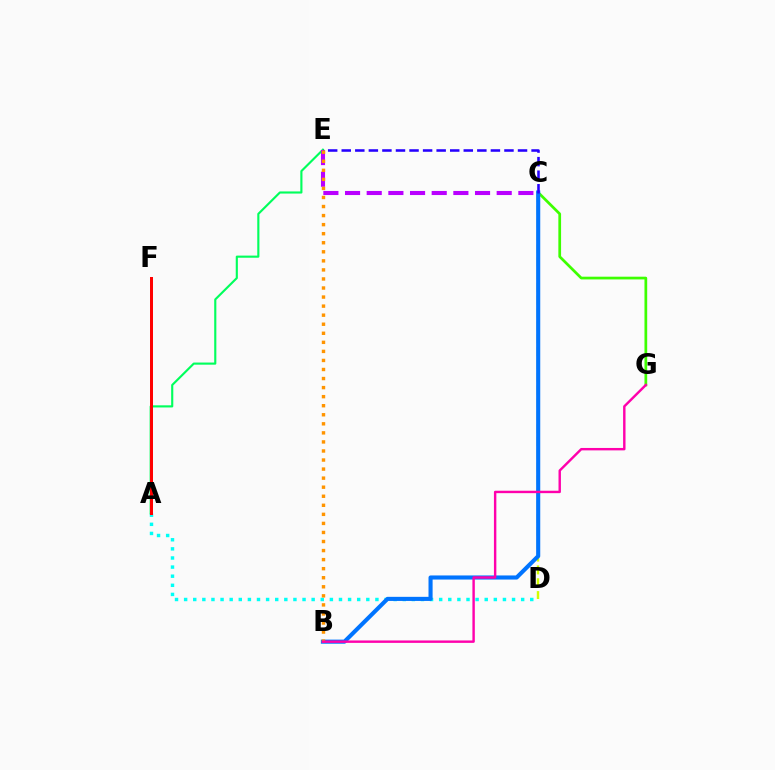{('C', 'G'): [{'color': '#3dff00', 'line_style': 'solid', 'thickness': 1.96}], ('C', 'D'): [{'color': '#d1ff00', 'line_style': 'dashed', 'thickness': 1.74}], ('A', 'D'): [{'color': '#00fff6', 'line_style': 'dotted', 'thickness': 2.47}], ('B', 'C'): [{'color': '#0074ff', 'line_style': 'solid', 'thickness': 2.95}], ('A', 'E'): [{'color': '#00ff5c', 'line_style': 'solid', 'thickness': 1.54}], ('C', 'E'): [{'color': '#b900ff', 'line_style': 'dashed', 'thickness': 2.94}, {'color': '#2500ff', 'line_style': 'dashed', 'thickness': 1.84}], ('A', 'F'): [{'color': '#ff0000', 'line_style': 'solid', 'thickness': 2.16}], ('B', 'E'): [{'color': '#ff9400', 'line_style': 'dotted', 'thickness': 2.46}], ('B', 'G'): [{'color': '#ff00ac', 'line_style': 'solid', 'thickness': 1.74}]}